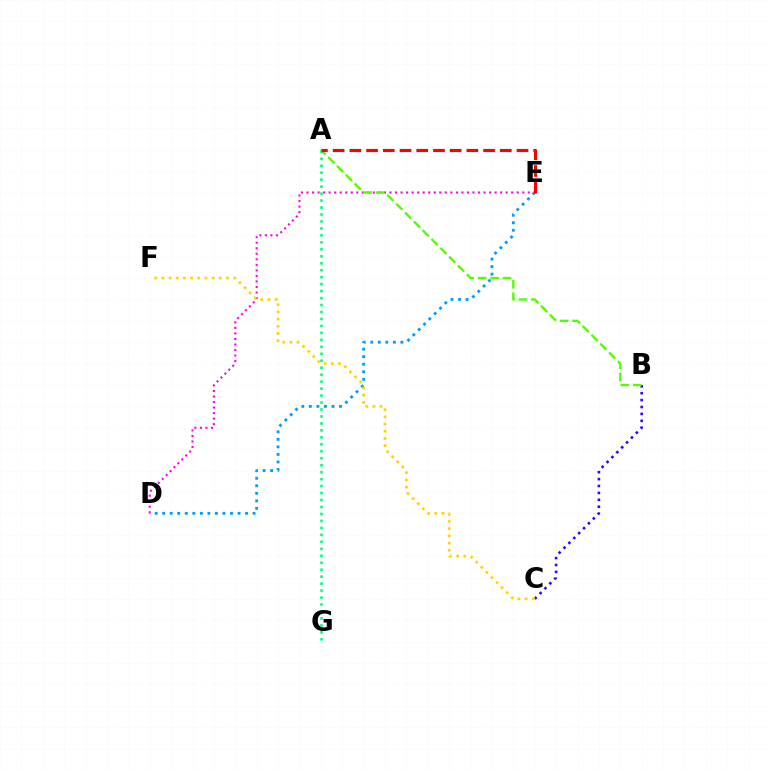{('D', 'E'): [{'color': '#ff00ed', 'line_style': 'dotted', 'thickness': 1.5}, {'color': '#009eff', 'line_style': 'dotted', 'thickness': 2.05}], ('B', 'C'): [{'color': '#3700ff', 'line_style': 'dotted', 'thickness': 1.88}], ('A', 'B'): [{'color': '#4fff00', 'line_style': 'dashed', 'thickness': 1.7}], ('A', 'G'): [{'color': '#00ff86', 'line_style': 'dotted', 'thickness': 1.89}], ('C', 'F'): [{'color': '#ffd500', 'line_style': 'dotted', 'thickness': 1.95}], ('A', 'E'): [{'color': '#ff0000', 'line_style': 'dashed', 'thickness': 2.27}]}